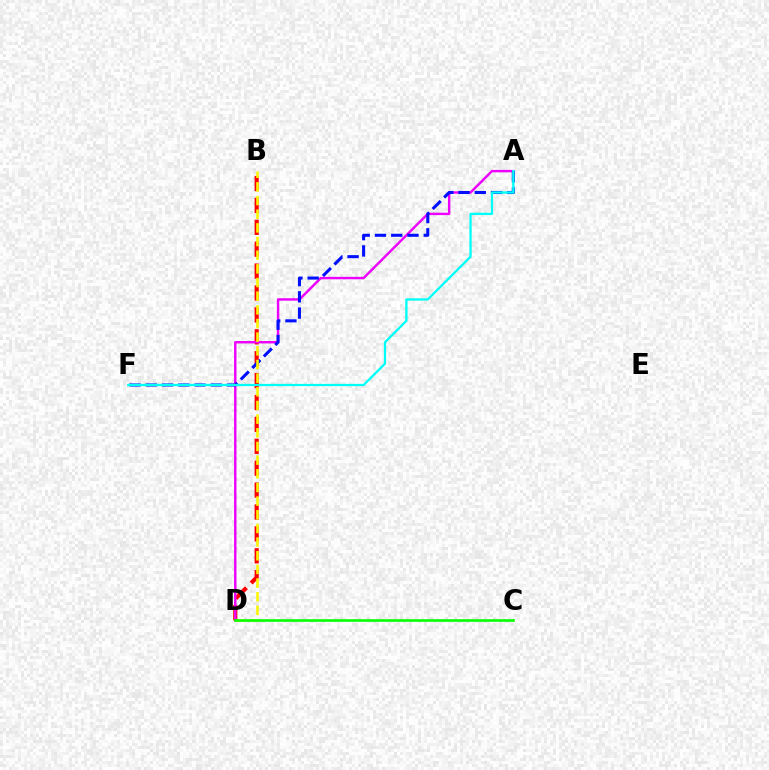{('B', 'D'): [{'color': '#ff0000', 'line_style': 'dashed', 'thickness': 2.97}, {'color': '#fcf500', 'line_style': 'dashed', 'thickness': 1.86}], ('A', 'D'): [{'color': '#ee00ff', 'line_style': 'solid', 'thickness': 1.75}], ('A', 'F'): [{'color': '#0010ff', 'line_style': 'dashed', 'thickness': 2.21}, {'color': '#00fff6', 'line_style': 'solid', 'thickness': 1.65}], ('C', 'D'): [{'color': '#08ff00', 'line_style': 'solid', 'thickness': 1.9}]}